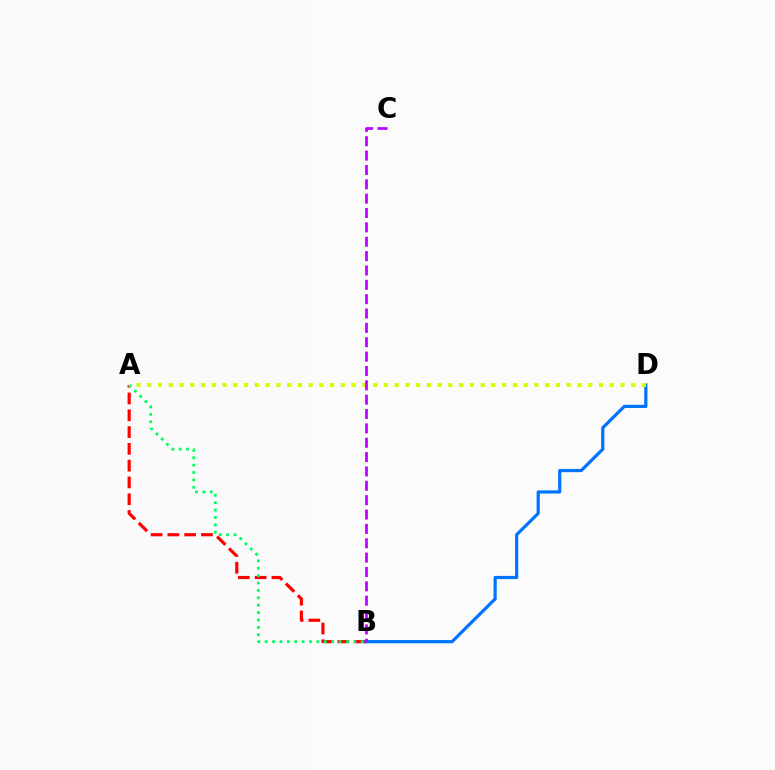{('A', 'B'): [{'color': '#ff0000', 'line_style': 'dashed', 'thickness': 2.28}, {'color': '#00ff5c', 'line_style': 'dotted', 'thickness': 2.01}], ('B', 'D'): [{'color': '#0074ff', 'line_style': 'solid', 'thickness': 2.3}], ('A', 'D'): [{'color': '#d1ff00', 'line_style': 'dotted', 'thickness': 2.92}], ('B', 'C'): [{'color': '#b900ff', 'line_style': 'dashed', 'thickness': 1.95}]}